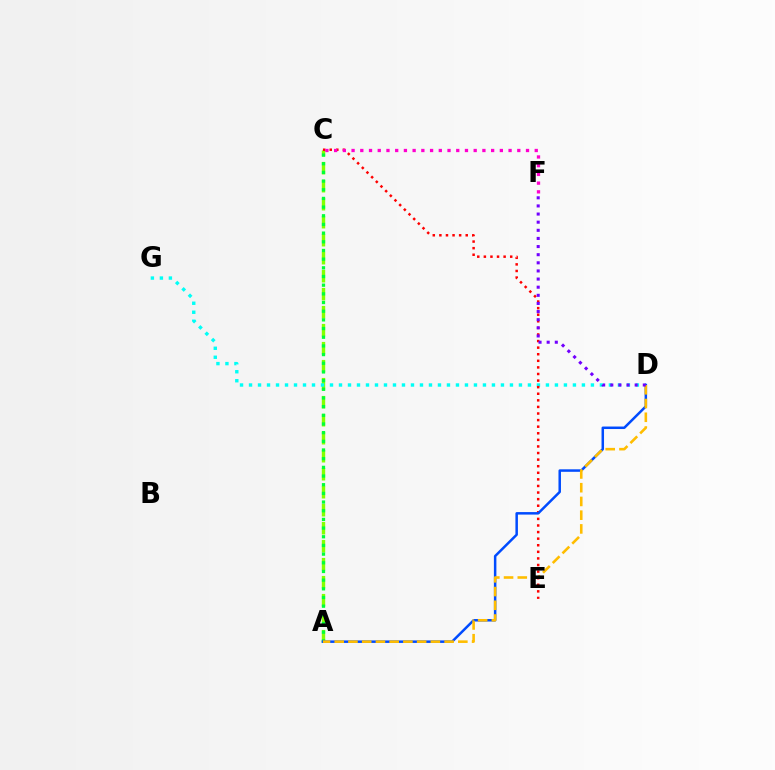{('A', 'C'): [{'color': '#84ff00', 'line_style': 'dashed', 'thickness': 2.45}, {'color': '#00ff39', 'line_style': 'dotted', 'thickness': 2.36}], ('D', 'G'): [{'color': '#00fff6', 'line_style': 'dotted', 'thickness': 2.44}], ('C', 'E'): [{'color': '#ff0000', 'line_style': 'dotted', 'thickness': 1.79}], ('A', 'D'): [{'color': '#004bff', 'line_style': 'solid', 'thickness': 1.8}, {'color': '#ffbd00', 'line_style': 'dashed', 'thickness': 1.87}], ('C', 'F'): [{'color': '#ff00cf', 'line_style': 'dotted', 'thickness': 2.37}], ('D', 'F'): [{'color': '#7200ff', 'line_style': 'dotted', 'thickness': 2.21}]}